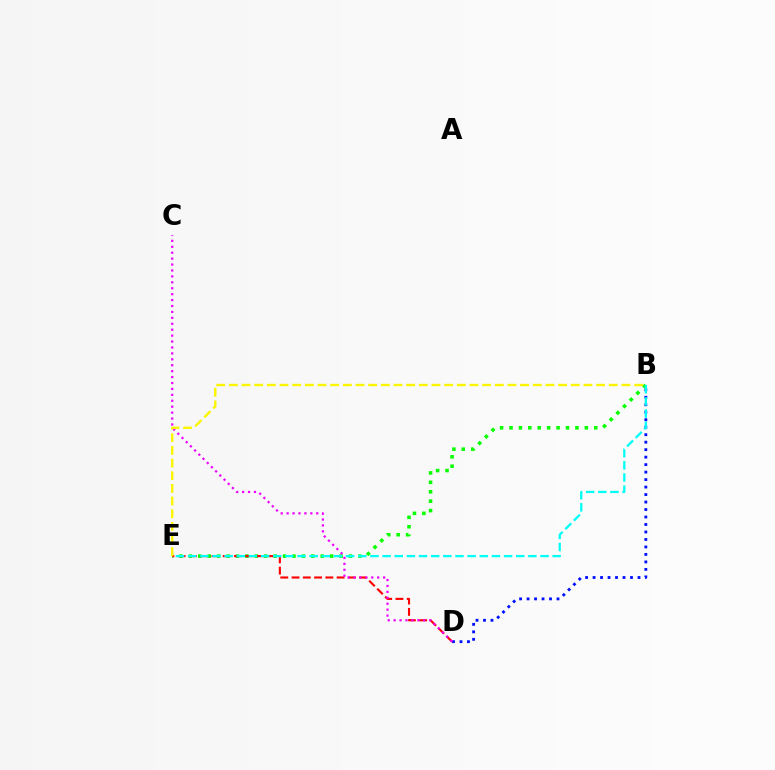{('B', 'D'): [{'color': '#0010ff', 'line_style': 'dotted', 'thickness': 2.03}], ('B', 'E'): [{'color': '#08ff00', 'line_style': 'dotted', 'thickness': 2.56}, {'color': '#00fff6', 'line_style': 'dashed', 'thickness': 1.65}, {'color': '#fcf500', 'line_style': 'dashed', 'thickness': 1.72}], ('D', 'E'): [{'color': '#ff0000', 'line_style': 'dashed', 'thickness': 1.53}], ('C', 'D'): [{'color': '#ee00ff', 'line_style': 'dotted', 'thickness': 1.61}]}